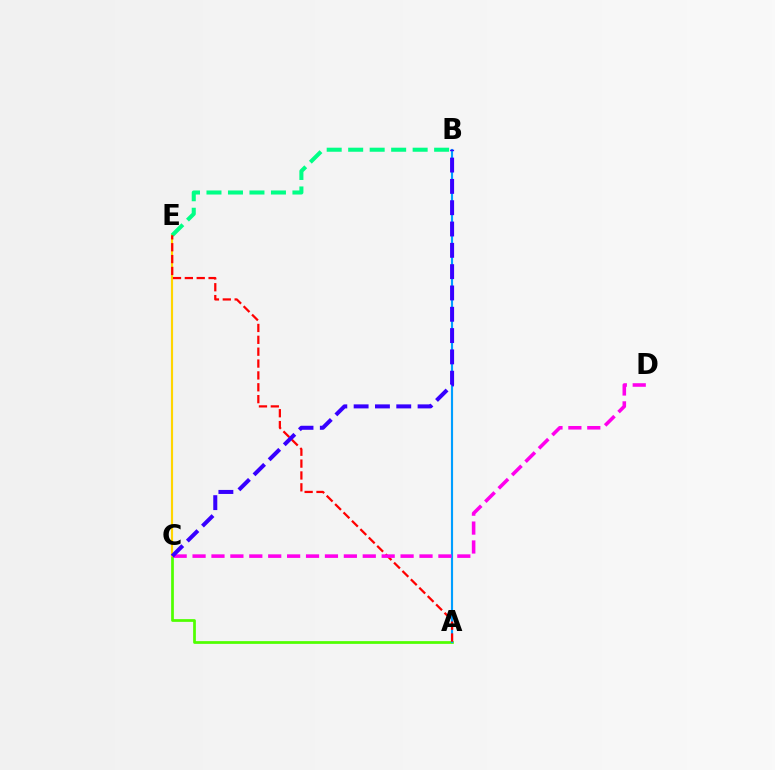{('A', 'C'): [{'color': '#4fff00', 'line_style': 'solid', 'thickness': 1.97}], ('C', 'E'): [{'color': '#ffd500', 'line_style': 'solid', 'thickness': 1.56}], ('A', 'B'): [{'color': '#009eff', 'line_style': 'solid', 'thickness': 1.54}], ('B', 'E'): [{'color': '#00ff86', 'line_style': 'dashed', 'thickness': 2.92}], ('A', 'E'): [{'color': '#ff0000', 'line_style': 'dashed', 'thickness': 1.61}], ('C', 'D'): [{'color': '#ff00ed', 'line_style': 'dashed', 'thickness': 2.57}], ('B', 'C'): [{'color': '#3700ff', 'line_style': 'dashed', 'thickness': 2.9}]}